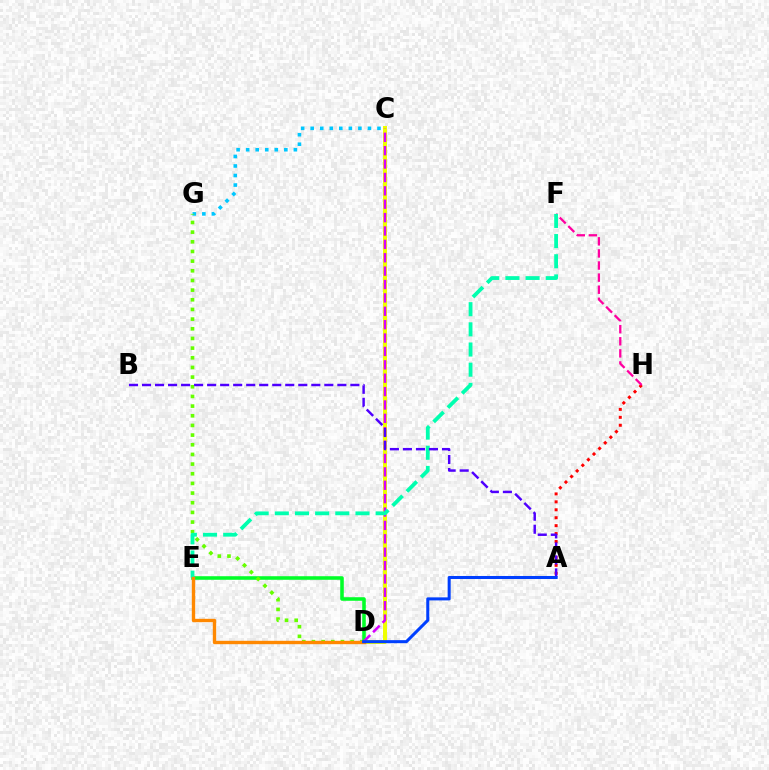{('A', 'H'): [{'color': '#ff0000', 'line_style': 'dotted', 'thickness': 2.16}], ('D', 'E'): [{'color': '#00ff27', 'line_style': 'solid', 'thickness': 2.56}, {'color': '#ff8800', 'line_style': 'solid', 'thickness': 2.43}], ('C', 'D'): [{'color': '#eeff00', 'line_style': 'solid', 'thickness': 2.88}, {'color': '#d600ff', 'line_style': 'dashed', 'thickness': 1.82}], ('C', 'G'): [{'color': '#00c7ff', 'line_style': 'dotted', 'thickness': 2.59}], ('D', 'G'): [{'color': '#66ff00', 'line_style': 'dotted', 'thickness': 2.63}], ('F', 'H'): [{'color': '#ff00a0', 'line_style': 'dashed', 'thickness': 1.64}], ('E', 'F'): [{'color': '#00ffaf', 'line_style': 'dashed', 'thickness': 2.74}], ('A', 'B'): [{'color': '#4f00ff', 'line_style': 'dashed', 'thickness': 1.77}], ('A', 'D'): [{'color': '#003fff', 'line_style': 'solid', 'thickness': 2.19}]}